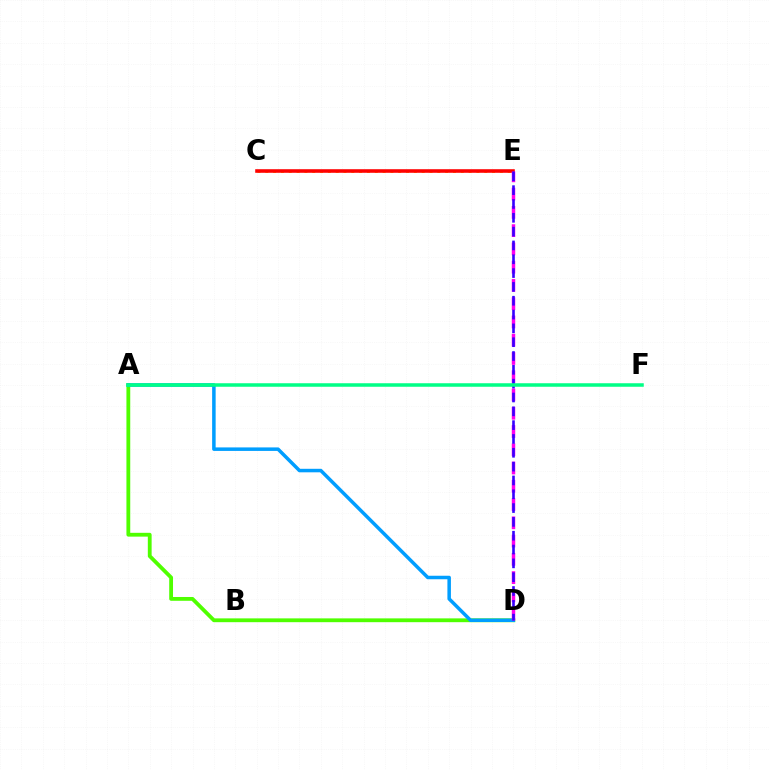{('A', 'D'): [{'color': '#4fff00', 'line_style': 'solid', 'thickness': 2.74}, {'color': '#009eff', 'line_style': 'solid', 'thickness': 2.53}], ('C', 'E'): [{'color': '#ffd500', 'line_style': 'dotted', 'thickness': 2.12}, {'color': '#ff0000', 'line_style': 'solid', 'thickness': 2.57}], ('D', 'E'): [{'color': '#ff00ed', 'line_style': 'dashed', 'thickness': 2.48}, {'color': '#3700ff', 'line_style': 'dashed', 'thickness': 1.88}], ('A', 'F'): [{'color': '#00ff86', 'line_style': 'solid', 'thickness': 2.53}]}